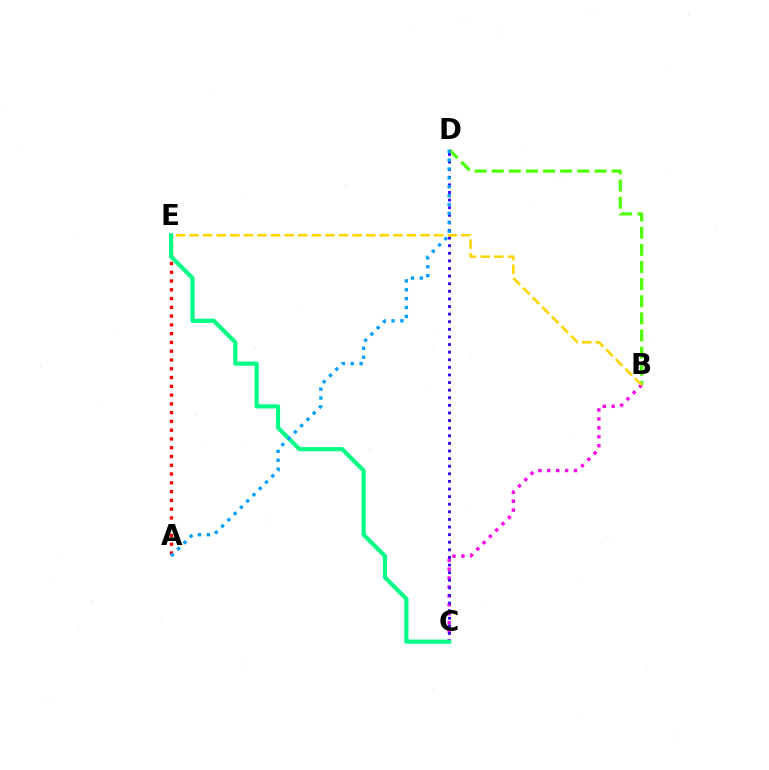{('B', 'C'): [{'color': '#ff00ed', 'line_style': 'dotted', 'thickness': 2.42}], ('C', 'D'): [{'color': '#3700ff', 'line_style': 'dotted', 'thickness': 2.07}], ('B', 'D'): [{'color': '#4fff00', 'line_style': 'dashed', 'thickness': 2.33}], ('A', 'E'): [{'color': '#ff0000', 'line_style': 'dotted', 'thickness': 2.38}], ('B', 'E'): [{'color': '#ffd500', 'line_style': 'dashed', 'thickness': 1.85}], ('C', 'E'): [{'color': '#00ff86', 'line_style': 'solid', 'thickness': 2.99}], ('A', 'D'): [{'color': '#009eff', 'line_style': 'dotted', 'thickness': 2.41}]}